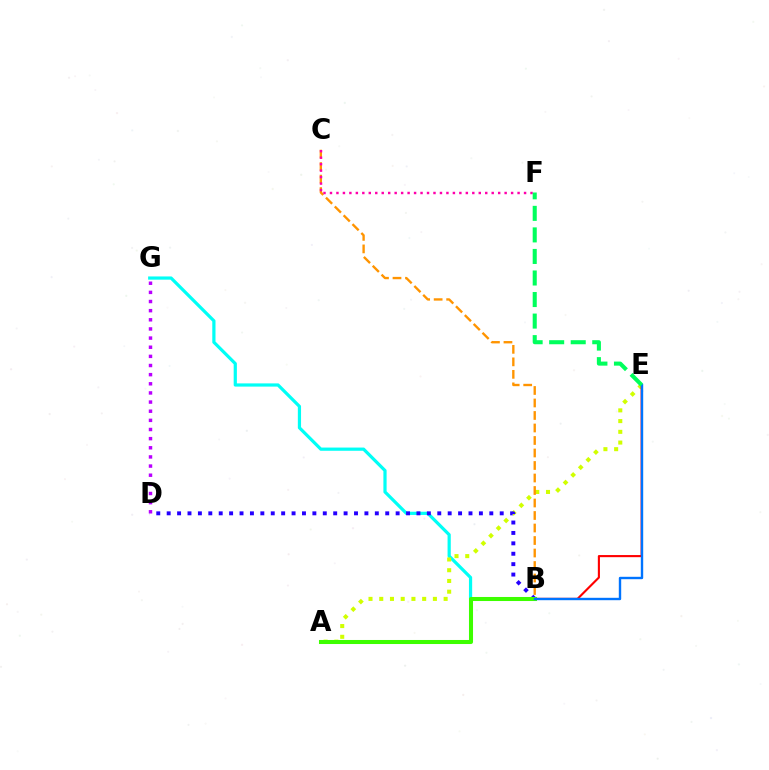{('B', 'G'): [{'color': '#00fff6', 'line_style': 'solid', 'thickness': 2.31}], ('A', 'E'): [{'color': '#d1ff00', 'line_style': 'dotted', 'thickness': 2.92}], ('B', 'C'): [{'color': '#ff9400', 'line_style': 'dashed', 'thickness': 1.7}], ('C', 'F'): [{'color': '#ff00ac', 'line_style': 'dotted', 'thickness': 1.76}], ('B', 'E'): [{'color': '#ff0000', 'line_style': 'solid', 'thickness': 1.53}, {'color': '#0074ff', 'line_style': 'solid', 'thickness': 1.72}], ('B', 'D'): [{'color': '#2500ff', 'line_style': 'dotted', 'thickness': 2.83}], ('A', 'B'): [{'color': '#3dff00', 'line_style': 'solid', 'thickness': 2.92}], ('E', 'F'): [{'color': '#00ff5c', 'line_style': 'dashed', 'thickness': 2.93}], ('D', 'G'): [{'color': '#b900ff', 'line_style': 'dotted', 'thickness': 2.48}]}